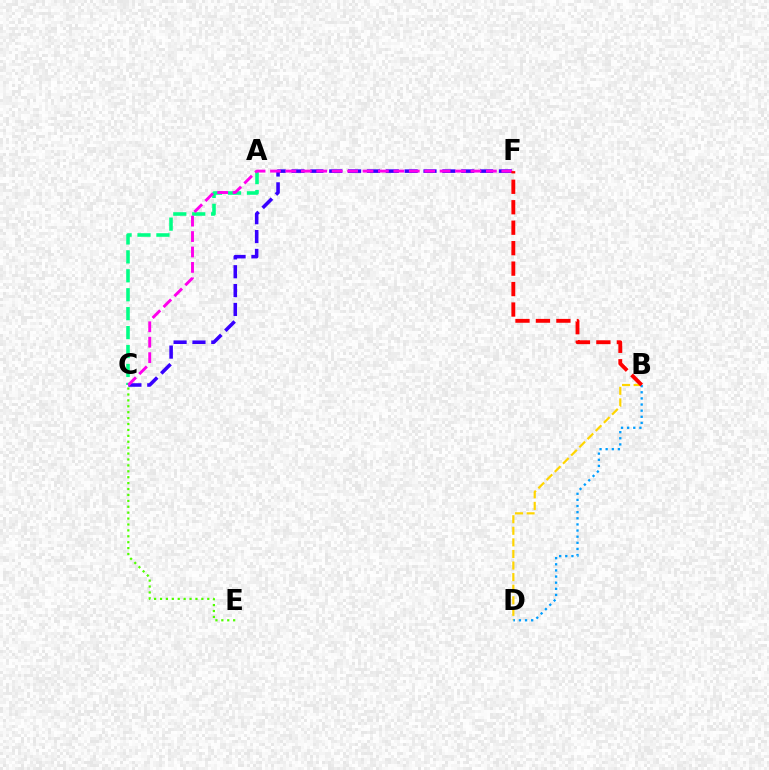{('B', 'D'): [{'color': '#ffd500', 'line_style': 'dashed', 'thickness': 1.57}, {'color': '#009eff', 'line_style': 'dotted', 'thickness': 1.66}], ('A', 'C'): [{'color': '#00ff86', 'line_style': 'dashed', 'thickness': 2.57}], ('C', 'F'): [{'color': '#3700ff', 'line_style': 'dashed', 'thickness': 2.56}, {'color': '#ff00ed', 'line_style': 'dashed', 'thickness': 2.09}], ('C', 'E'): [{'color': '#4fff00', 'line_style': 'dotted', 'thickness': 1.61}], ('B', 'F'): [{'color': '#ff0000', 'line_style': 'dashed', 'thickness': 2.78}]}